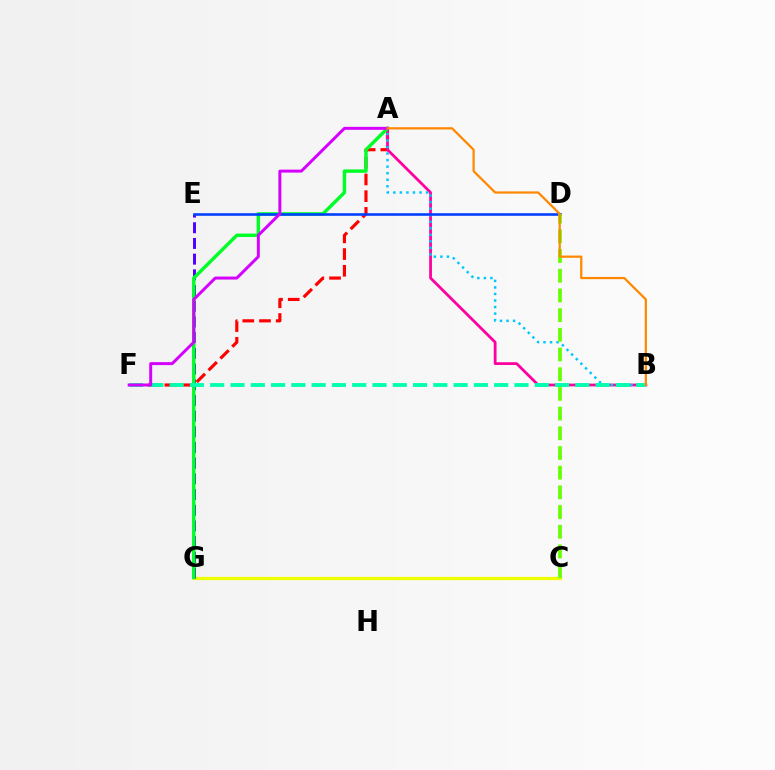{('A', 'F'): [{'color': '#ff0000', 'line_style': 'dashed', 'thickness': 2.27}, {'color': '#d600ff', 'line_style': 'solid', 'thickness': 2.14}], ('C', 'G'): [{'color': '#eeff00', 'line_style': 'solid', 'thickness': 2.34}], ('E', 'G'): [{'color': '#4f00ff', 'line_style': 'dashed', 'thickness': 2.13}], ('A', 'B'): [{'color': '#ff00a0', 'line_style': 'solid', 'thickness': 2.0}, {'color': '#00c7ff', 'line_style': 'dotted', 'thickness': 1.78}, {'color': '#ff8800', 'line_style': 'solid', 'thickness': 1.61}], ('A', 'G'): [{'color': '#00ff27', 'line_style': 'solid', 'thickness': 2.47}], ('B', 'F'): [{'color': '#00ffaf', 'line_style': 'dashed', 'thickness': 2.76}], ('D', 'E'): [{'color': '#003fff', 'line_style': 'solid', 'thickness': 1.88}], ('C', 'D'): [{'color': '#66ff00', 'line_style': 'dashed', 'thickness': 2.68}]}